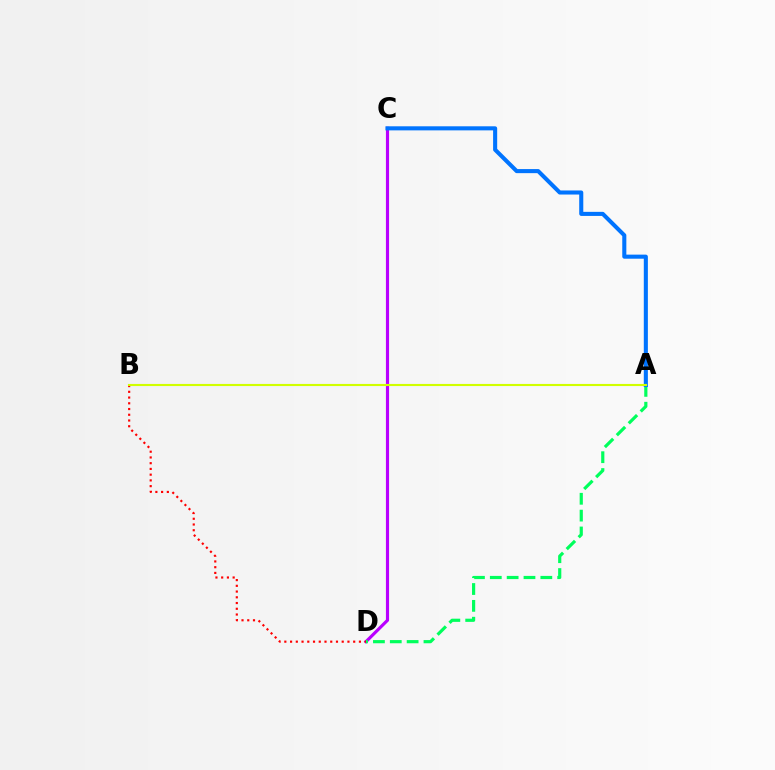{('C', 'D'): [{'color': '#b900ff', 'line_style': 'solid', 'thickness': 2.27}], ('A', 'D'): [{'color': '#00ff5c', 'line_style': 'dashed', 'thickness': 2.29}], ('B', 'D'): [{'color': '#ff0000', 'line_style': 'dotted', 'thickness': 1.56}], ('A', 'C'): [{'color': '#0074ff', 'line_style': 'solid', 'thickness': 2.93}], ('A', 'B'): [{'color': '#d1ff00', 'line_style': 'solid', 'thickness': 1.52}]}